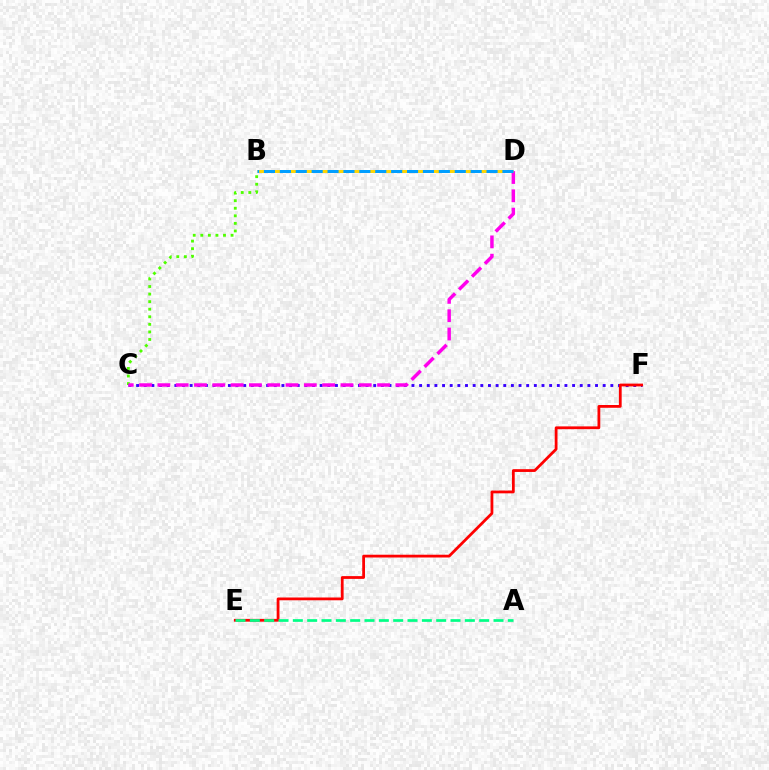{('B', 'C'): [{'color': '#4fff00', 'line_style': 'dotted', 'thickness': 2.06}], ('C', 'F'): [{'color': '#3700ff', 'line_style': 'dotted', 'thickness': 2.08}], ('C', 'D'): [{'color': '#ff00ed', 'line_style': 'dashed', 'thickness': 2.49}], ('B', 'D'): [{'color': '#ffd500', 'line_style': 'dashed', 'thickness': 2.13}, {'color': '#009eff', 'line_style': 'dashed', 'thickness': 2.16}], ('E', 'F'): [{'color': '#ff0000', 'line_style': 'solid', 'thickness': 2.0}], ('A', 'E'): [{'color': '#00ff86', 'line_style': 'dashed', 'thickness': 1.95}]}